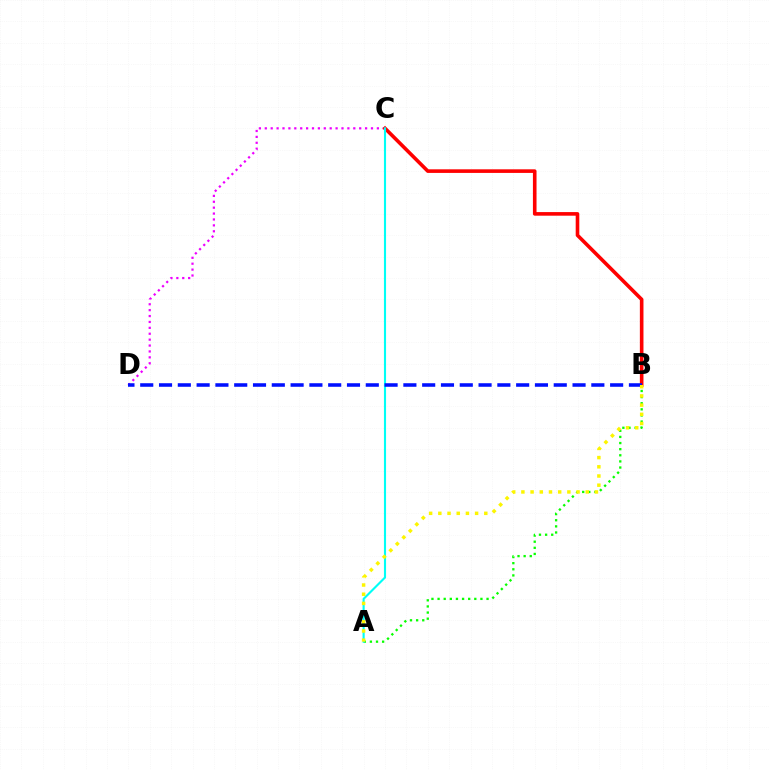{('C', 'D'): [{'color': '#ee00ff', 'line_style': 'dotted', 'thickness': 1.6}], ('B', 'C'): [{'color': '#ff0000', 'line_style': 'solid', 'thickness': 2.6}], ('A', 'B'): [{'color': '#08ff00', 'line_style': 'dotted', 'thickness': 1.66}, {'color': '#fcf500', 'line_style': 'dotted', 'thickness': 2.5}], ('A', 'C'): [{'color': '#00fff6', 'line_style': 'solid', 'thickness': 1.53}], ('B', 'D'): [{'color': '#0010ff', 'line_style': 'dashed', 'thickness': 2.55}]}